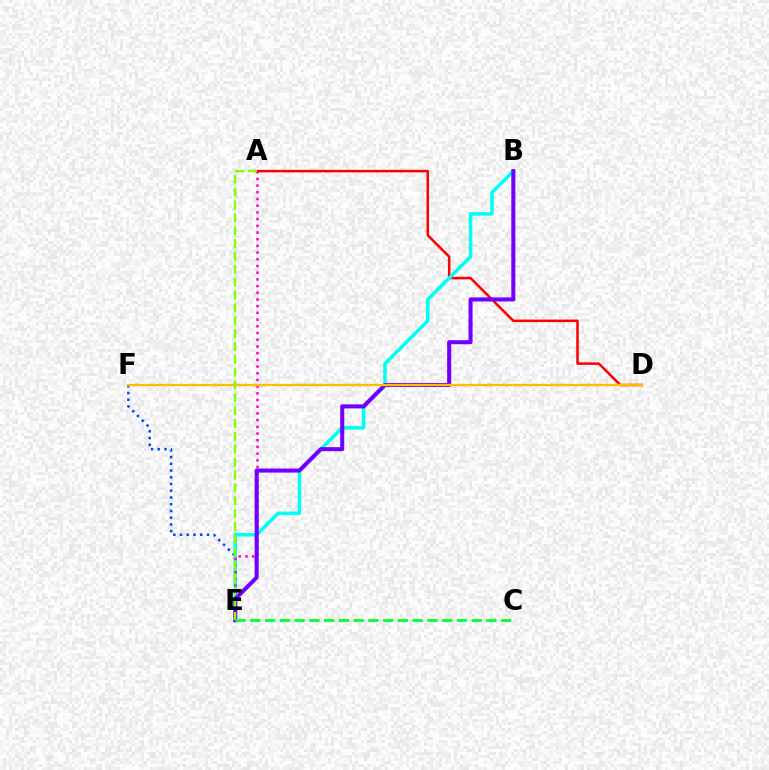{('A', 'D'): [{'color': '#ff0000', 'line_style': 'solid', 'thickness': 1.81}], ('E', 'F'): [{'color': '#004bff', 'line_style': 'dotted', 'thickness': 1.83}], ('B', 'E'): [{'color': '#00fff6', 'line_style': 'solid', 'thickness': 2.55}, {'color': '#7200ff', 'line_style': 'solid', 'thickness': 2.92}], ('A', 'E'): [{'color': '#ff00cf', 'line_style': 'dotted', 'thickness': 1.82}, {'color': '#84ff00', 'line_style': 'dashed', 'thickness': 1.75}], ('D', 'F'): [{'color': '#ffbd00', 'line_style': 'solid', 'thickness': 1.69}], ('C', 'E'): [{'color': '#00ff39', 'line_style': 'dashed', 'thickness': 2.0}]}